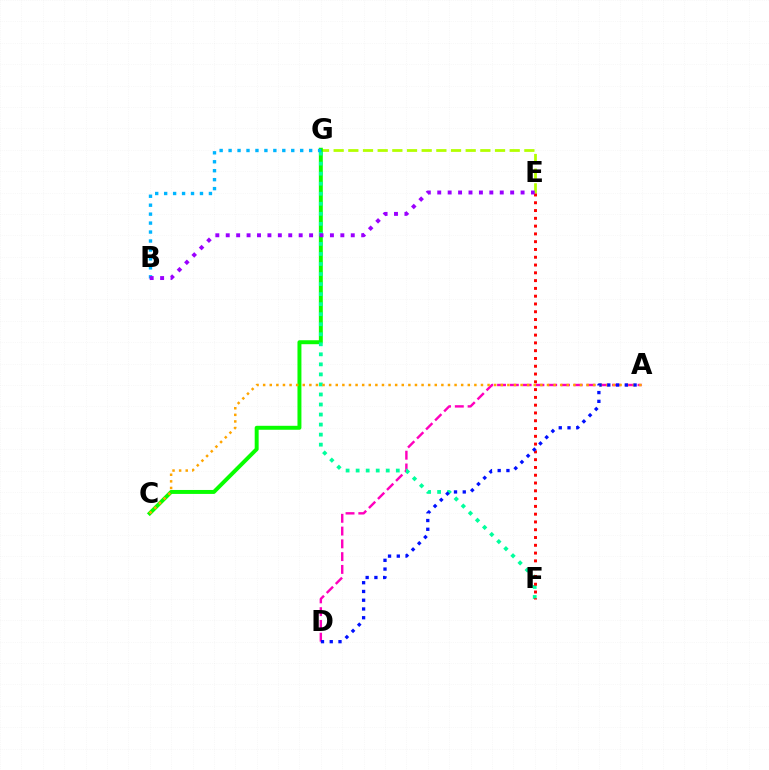{('E', 'G'): [{'color': '#b3ff00', 'line_style': 'dashed', 'thickness': 1.99}], ('C', 'G'): [{'color': '#08ff00', 'line_style': 'solid', 'thickness': 2.85}], ('A', 'D'): [{'color': '#ff00bd', 'line_style': 'dashed', 'thickness': 1.74}, {'color': '#0010ff', 'line_style': 'dotted', 'thickness': 2.38}], ('F', 'G'): [{'color': '#00ff9d', 'line_style': 'dotted', 'thickness': 2.73}], ('E', 'F'): [{'color': '#ff0000', 'line_style': 'dotted', 'thickness': 2.12}], ('A', 'C'): [{'color': '#ffa500', 'line_style': 'dotted', 'thickness': 1.79}], ('B', 'G'): [{'color': '#00b5ff', 'line_style': 'dotted', 'thickness': 2.43}], ('B', 'E'): [{'color': '#9b00ff', 'line_style': 'dotted', 'thickness': 2.83}]}